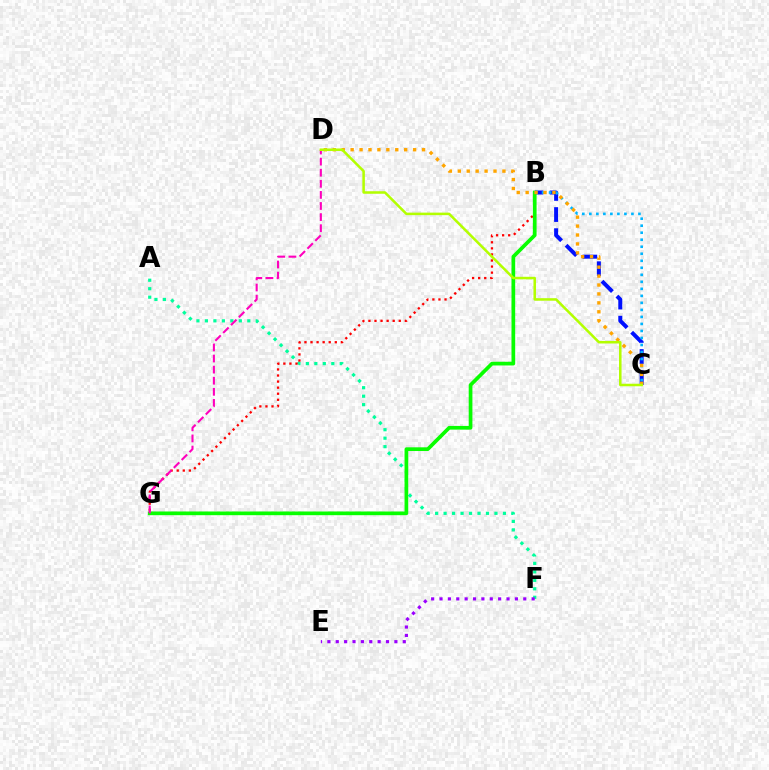{('A', 'F'): [{'color': '#00ff9d', 'line_style': 'dotted', 'thickness': 2.3}], ('B', 'G'): [{'color': '#ff0000', 'line_style': 'dotted', 'thickness': 1.65}, {'color': '#08ff00', 'line_style': 'solid', 'thickness': 2.67}], ('B', 'C'): [{'color': '#0010ff', 'line_style': 'dashed', 'thickness': 2.87}, {'color': '#00b5ff', 'line_style': 'dotted', 'thickness': 1.91}], ('C', 'D'): [{'color': '#ffa500', 'line_style': 'dotted', 'thickness': 2.42}, {'color': '#b3ff00', 'line_style': 'solid', 'thickness': 1.82}], ('D', 'G'): [{'color': '#ff00bd', 'line_style': 'dashed', 'thickness': 1.51}], ('E', 'F'): [{'color': '#9b00ff', 'line_style': 'dotted', 'thickness': 2.28}]}